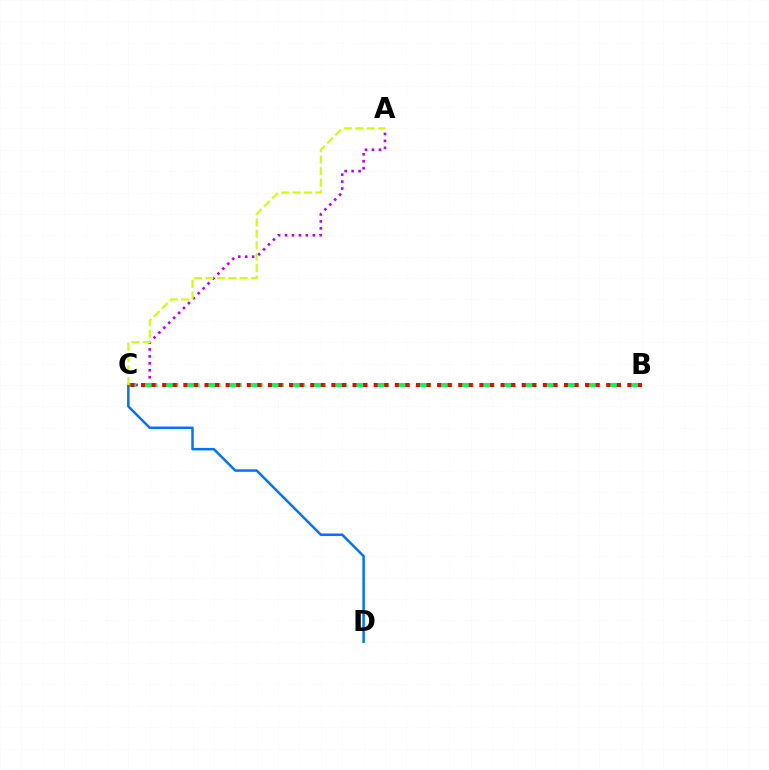{('A', 'C'): [{'color': '#b900ff', 'line_style': 'dotted', 'thickness': 1.89}, {'color': '#d1ff00', 'line_style': 'dashed', 'thickness': 1.55}], ('B', 'C'): [{'color': '#00ff5c', 'line_style': 'dashed', 'thickness': 2.86}, {'color': '#ff0000', 'line_style': 'dotted', 'thickness': 2.87}], ('C', 'D'): [{'color': '#0074ff', 'line_style': 'solid', 'thickness': 1.81}]}